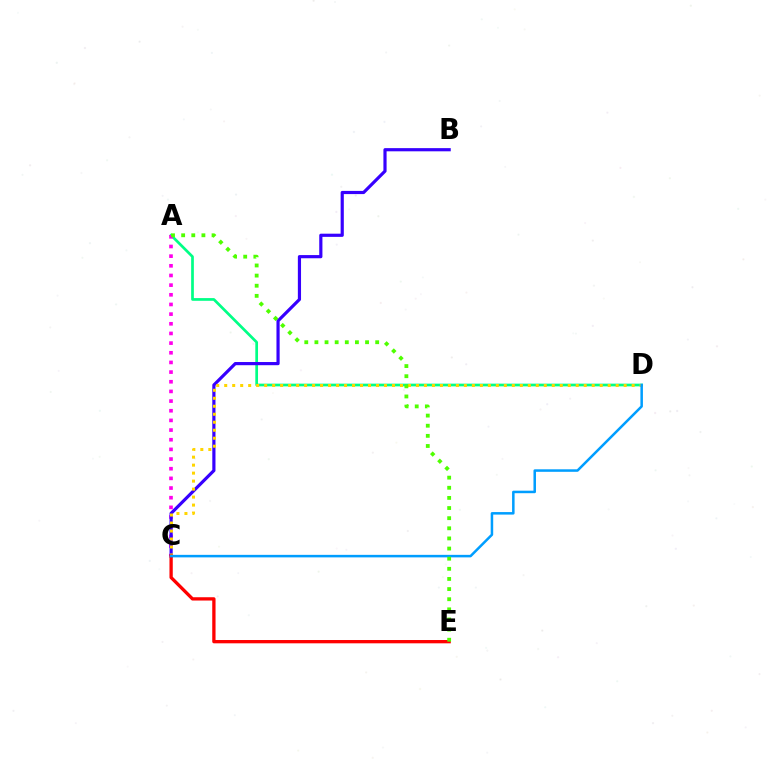{('A', 'D'): [{'color': '#00ff86', 'line_style': 'solid', 'thickness': 1.95}], ('A', 'C'): [{'color': '#ff00ed', 'line_style': 'dotted', 'thickness': 2.63}], ('B', 'C'): [{'color': '#3700ff', 'line_style': 'solid', 'thickness': 2.29}], ('C', 'D'): [{'color': '#ffd500', 'line_style': 'dotted', 'thickness': 2.17}, {'color': '#009eff', 'line_style': 'solid', 'thickness': 1.81}], ('C', 'E'): [{'color': '#ff0000', 'line_style': 'solid', 'thickness': 2.38}], ('A', 'E'): [{'color': '#4fff00', 'line_style': 'dotted', 'thickness': 2.75}]}